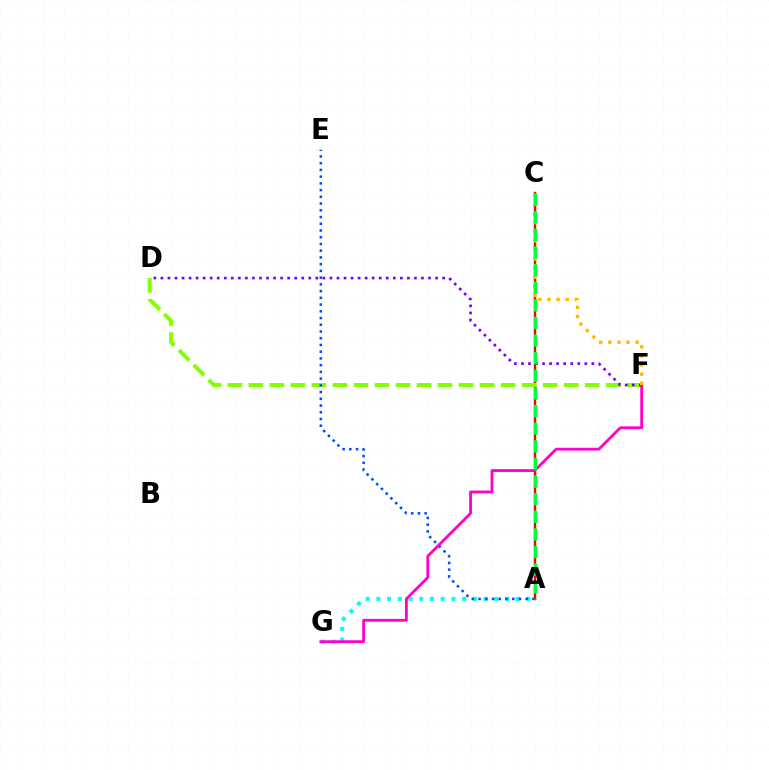{('A', 'C'): [{'color': '#ff0000', 'line_style': 'solid', 'thickness': 1.71}, {'color': '#00ff39', 'line_style': 'dashed', 'thickness': 2.39}], ('A', 'G'): [{'color': '#00fff6', 'line_style': 'dotted', 'thickness': 2.91}], ('D', 'F'): [{'color': '#84ff00', 'line_style': 'dashed', 'thickness': 2.86}, {'color': '#7200ff', 'line_style': 'dotted', 'thickness': 1.91}], ('A', 'E'): [{'color': '#004bff', 'line_style': 'dotted', 'thickness': 1.83}], ('F', 'G'): [{'color': '#ff00cf', 'line_style': 'solid', 'thickness': 2.01}], ('C', 'F'): [{'color': '#ffbd00', 'line_style': 'dotted', 'thickness': 2.48}]}